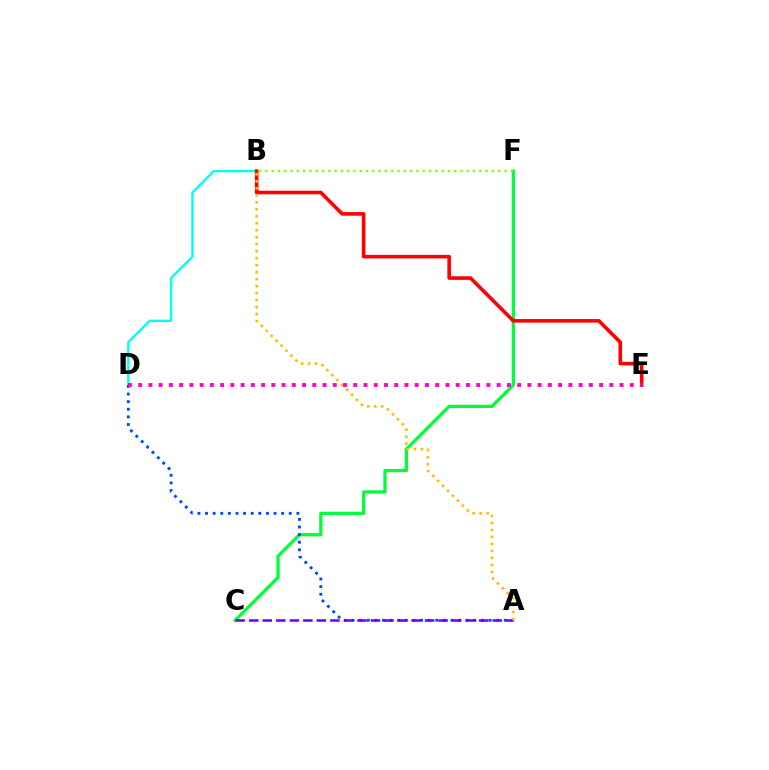{('B', 'D'): [{'color': '#00fff6', 'line_style': 'solid', 'thickness': 1.71}], ('C', 'F'): [{'color': '#00ff39', 'line_style': 'solid', 'thickness': 2.35}], ('A', 'D'): [{'color': '#004bff', 'line_style': 'dotted', 'thickness': 2.07}], ('B', 'E'): [{'color': '#ff0000', 'line_style': 'solid', 'thickness': 2.59}], ('B', 'F'): [{'color': '#84ff00', 'line_style': 'dotted', 'thickness': 1.71}], ('A', 'C'): [{'color': '#7200ff', 'line_style': 'dashed', 'thickness': 1.84}], ('A', 'B'): [{'color': '#ffbd00', 'line_style': 'dotted', 'thickness': 1.9}], ('D', 'E'): [{'color': '#ff00cf', 'line_style': 'dotted', 'thickness': 2.78}]}